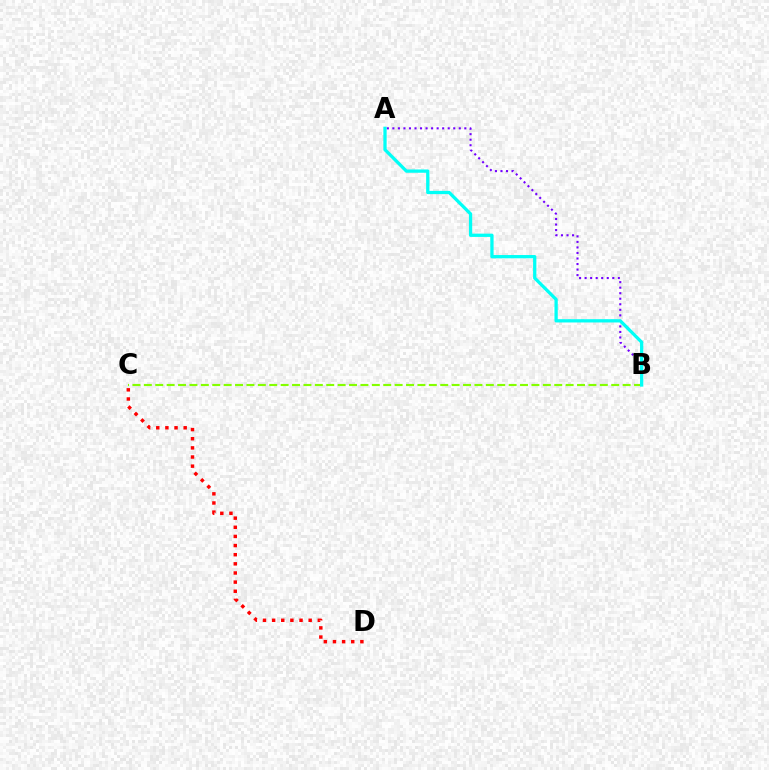{('A', 'B'): [{'color': '#7200ff', 'line_style': 'dotted', 'thickness': 1.5}, {'color': '#00fff6', 'line_style': 'solid', 'thickness': 2.36}], ('C', 'D'): [{'color': '#ff0000', 'line_style': 'dotted', 'thickness': 2.48}], ('B', 'C'): [{'color': '#84ff00', 'line_style': 'dashed', 'thickness': 1.55}]}